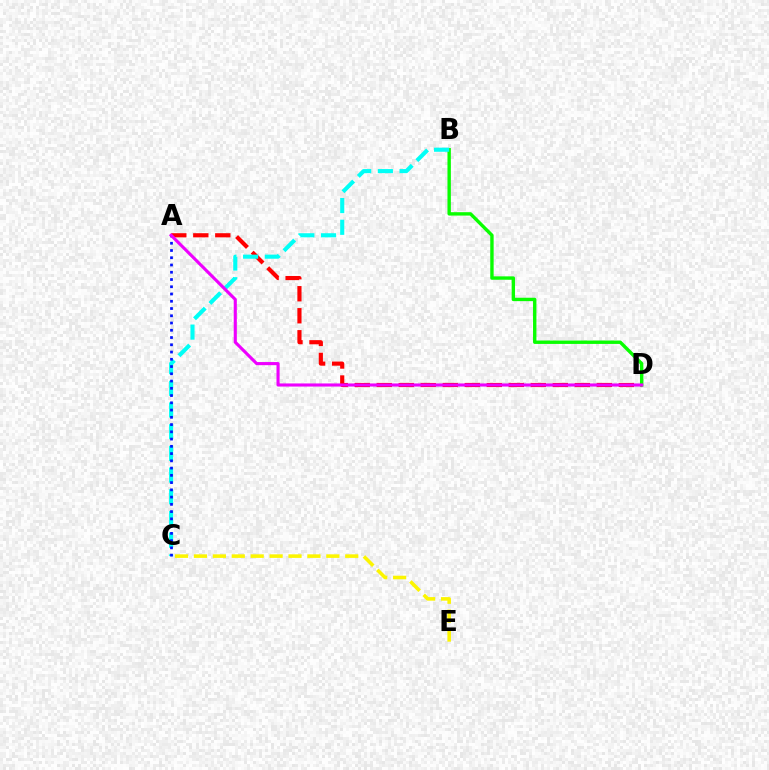{('A', 'D'): [{'color': '#ff0000', 'line_style': 'dashed', 'thickness': 2.99}, {'color': '#ee00ff', 'line_style': 'solid', 'thickness': 2.24}], ('B', 'D'): [{'color': '#08ff00', 'line_style': 'solid', 'thickness': 2.44}], ('B', 'C'): [{'color': '#00fff6', 'line_style': 'dashed', 'thickness': 2.95}], ('A', 'C'): [{'color': '#0010ff', 'line_style': 'dotted', 'thickness': 1.97}], ('C', 'E'): [{'color': '#fcf500', 'line_style': 'dashed', 'thickness': 2.57}]}